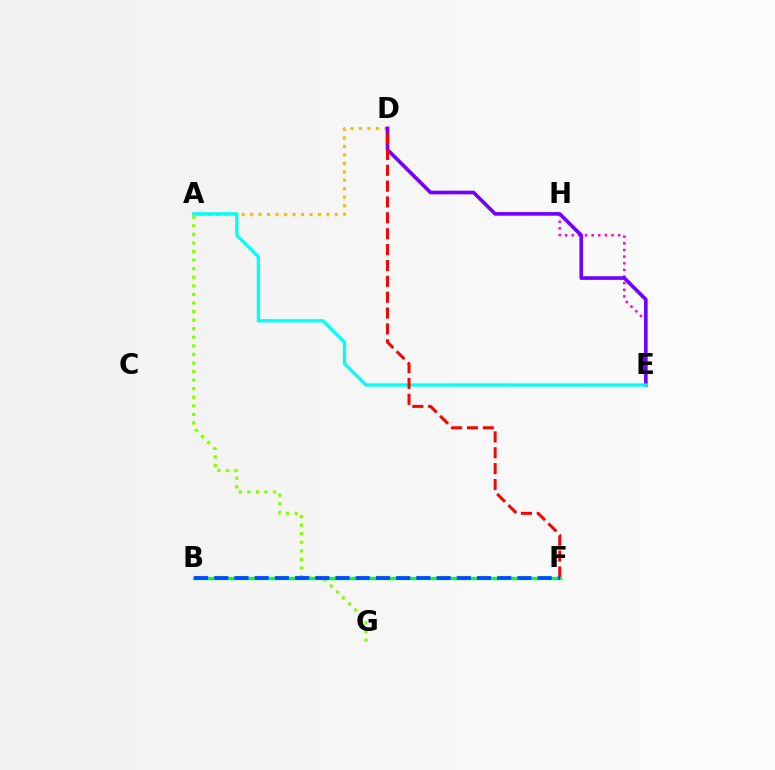{('A', 'D'): [{'color': '#ffbd00', 'line_style': 'dotted', 'thickness': 2.3}], ('E', 'H'): [{'color': '#ff00cf', 'line_style': 'dotted', 'thickness': 1.8}], ('D', 'E'): [{'color': '#7200ff', 'line_style': 'solid', 'thickness': 2.62}], ('A', 'G'): [{'color': '#84ff00', 'line_style': 'dotted', 'thickness': 2.33}], ('A', 'E'): [{'color': '#00fff6', 'line_style': 'solid', 'thickness': 2.37}], ('D', 'F'): [{'color': '#ff0000', 'line_style': 'dashed', 'thickness': 2.16}], ('B', 'F'): [{'color': '#00ff39', 'line_style': 'solid', 'thickness': 2.38}, {'color': '#004bff', 'line_style': 'dashed', 'thickness': 2.75}]}